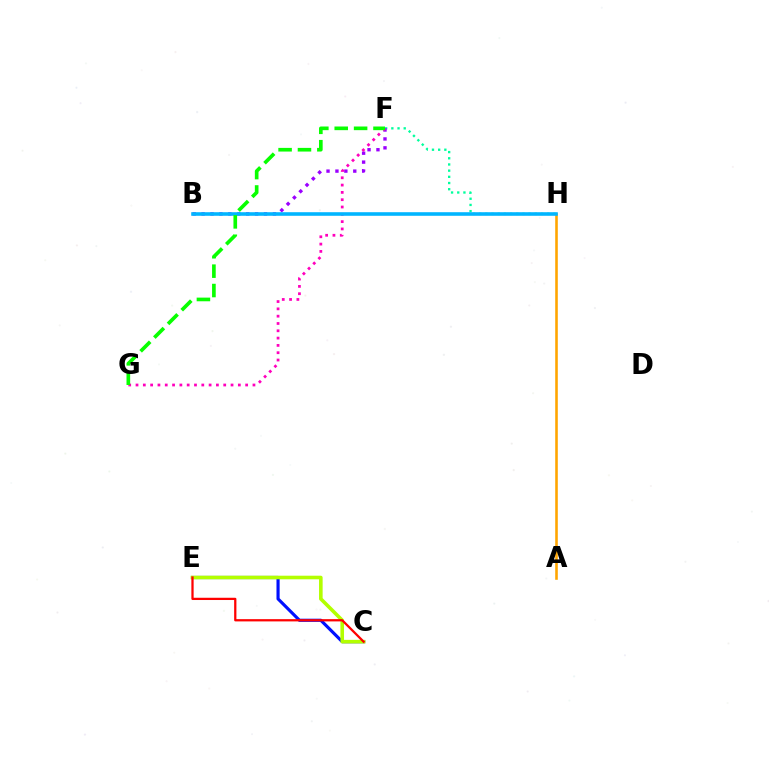{('F', 'H'): [{'color': '#00ff9d', 'line_style': 'dotted', 'thickness': 1.68}], ('A', 'H'): [{'color': '#ffa500', 'line_style': 'solid', 'thickness': 1.87}], ('B', 'F'): [{'color': '#9b00ff', 'line_style': 'dotted', 'thickness': 2.42}], ('C', 'E'): [{'color': '#0010ff', 'line_style': 'solid', 'thickness': 2.27}, {'color': '#b3ff00', 'line_style': 'solid', 'thickness': 2.59}, {'color': '#ff0000', 'line_style': 'solid', 'thickness': 1.62}], ('F', 'G'): [{'color': '#ff00bd', 'line_style': 'dotted', 'thickness': 1.99}, {'color': '#08ff00', 'line_style': 'dashed', 'thickness': 2.63}], ('B', 'H'): [{'color': '#00b5ff', 'line_style': 'solid', 'thickness': 2.58}]}